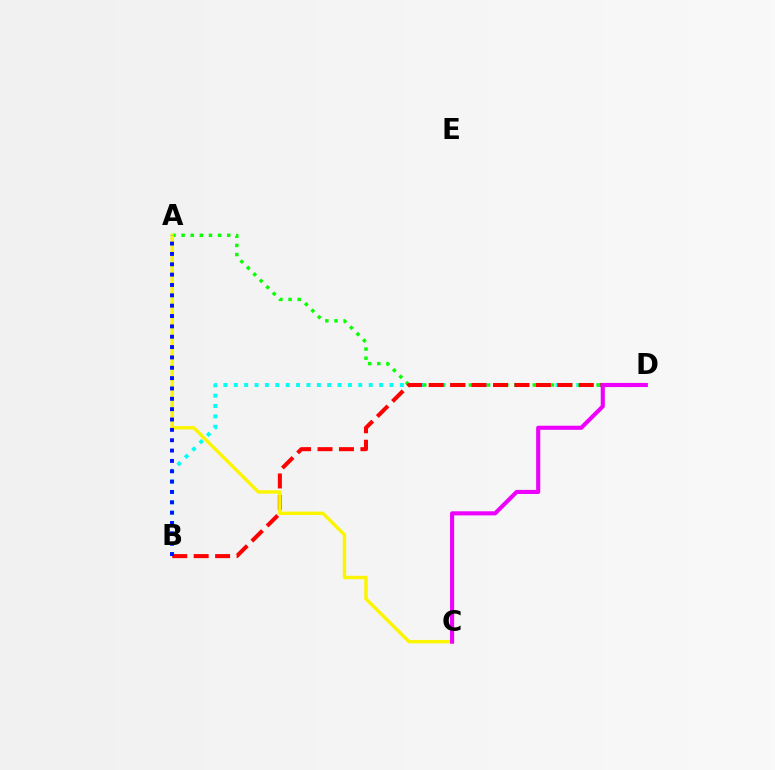{('B', 'D'): [{'color': '#00fff6', 'line_style': 'dotted', 'thickness': 2.82}, {'color': '#ff0000', 'line_style': 'dashed', 'thickness': 2.91}], ('A', 'D'): [{'color': '#08ff00', 'line_style': 'dotted', 'thickness': 2.48}], ('A', 'C'): [{'color': '#fcf500', 'line_style': 'solid', 'thickness': 2.46}], ('C', 'D'): [{'color': '#ee00ff', 'line_style': 'solid', 'thickness': 2.95}], ('A', 'B'): [{'color': '#0010ff', 'line_style': 'dotted', 'thickness': 2.81}]}